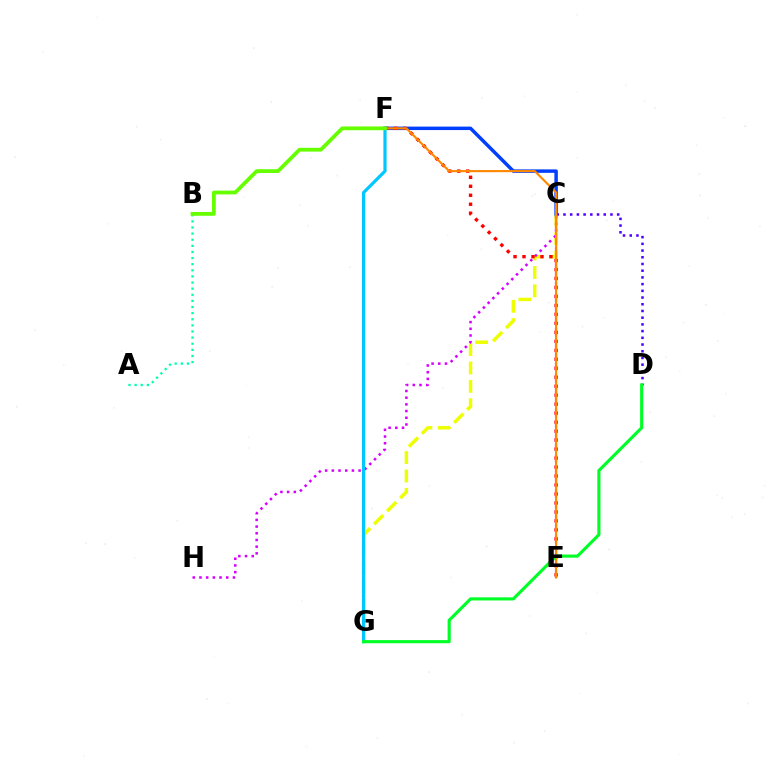{('C', 'D'): [{'color': '#4f00ff', 'line_style': 'dotted', 'thickness': 1.82}], ('C', 'E'): [{'color': '#ff00a0', 'line_style': 'dashed', 'thickness': 1.56}], ('C', 'G'): [{'color': '#eeff00', 'line_style': 'dashed', 'thickness': 2.5}], ('A', 'B'): [{'color': '#00ffaf', 'line_style': 'dotted', 'thickness': 1.66}], ('C', 'F'): [{'color': '#003fff', 'line_style': 'solid', 'thickness': 2.5}], ('C', 'H'): [{'color': '#d600ff', 'line_style': 'dotted', 'thickness': 1.82}], ('E', 'F'): [{'color': '#ff0000', 'line_style': 'dotted', 'thickness': 2.44}, {'color': '#ff8800', 'line_style': 'solid', 'thickness': 1.53}], ('F', 'G'): [{'color': '#00c7ff', 'line_style': 'solid', 'thickness': 2.3}], ('D', 'G'): [{'color': '#00ff27', 'line_style': 'solid', 'thickness': 2.25}], ('B', 'F'): [{'color': '#66ff00', 'line_style': 'solid', 'thickness': 2.72}]}